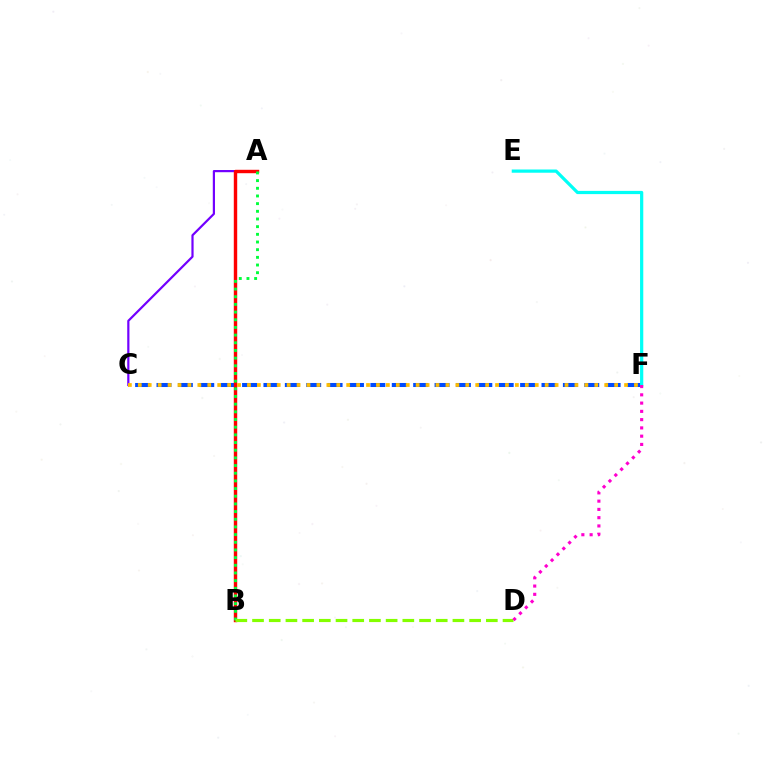{('A', 'C'): [{'color': '#7200ff', 'line_style': 'solid', 'thickness': 1.59}], ('C', 'F'): [{'color': '#004bff', 'line_style': 'dashed', 'thickness': 2.91}, {'color': '#ffbd00', 'line_style': 'dotted', 'thickness': 2.7}], ('A', 'B'): [{'color': '#ff0000', 'line_style': 'solid', 'thickness': 2.46}, {'color': '#00ff39', 'line_style': 'dotted', 'thickness': 2.08}], ('E', 'F'): [{'color': '#00fff6', 'line_style': 'solid', 'thickness': 2.32}], ('B', 'D'): [{'color': '#84ff00', 'line_style': 'dashed', 'thickness': 2.27}], ('D', 'F'): [{'color': '#ff00cf', 'line_style': 'dotted', 'thickness': 2.25}]}